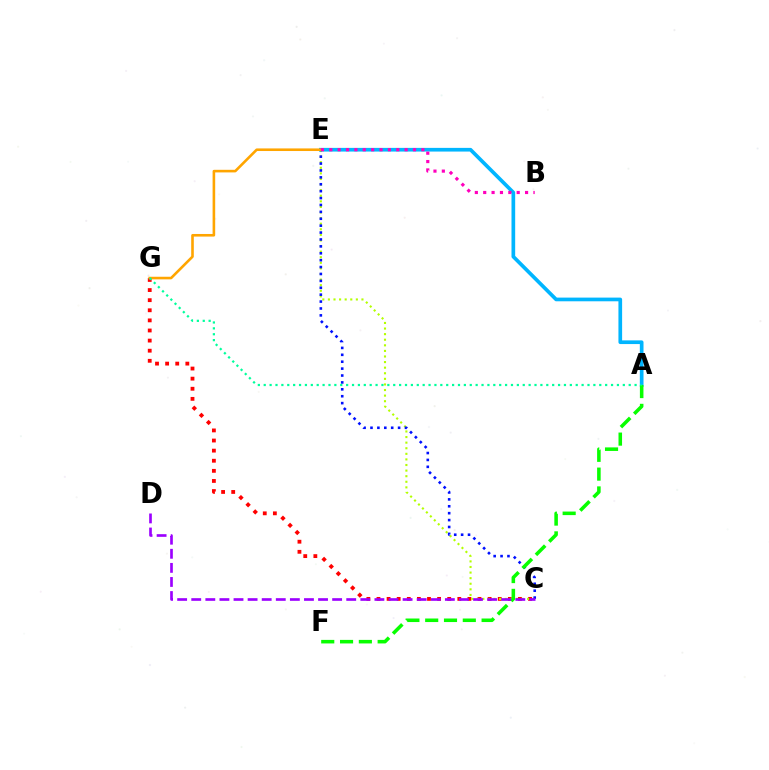{('C', 'G'): [{'color': '#ff0000', 'line_style': 'dotted', 'thickness': 2.75}], ('C', 'E'): [{'color': '#b3ff00', 'line_style': 'dotted', 'thickness': 1.52}, {'color': '#0010ff', 'line_style': 'dotted', 'thickness': 1.87}], ('A', 'E'): [{'color': '#00b5ff', 'line_style': 'solid', 'thickness': 2.65}], ('E', 'G'): [{'color': '#ffa500', 'line_style': 'solid', 'thickness': 1.87}], ('B', 'E'): [{'color': '#ff00bd', 'line_style': 'dotted', 'thickness': 2.27}], ('A', 'F'): [{'color': '#08ff00', 'line_style': 'dashed', 'thickness': 2.55}], ('C', 'D'): [{'color': '#9b00ff', 'line_style': 'dashed', 'thickness': 1.91}], ('A', 'G'): [{'color': '#00ff9d', 'line_style': 'dotted', 'thickness': 1.6}]}